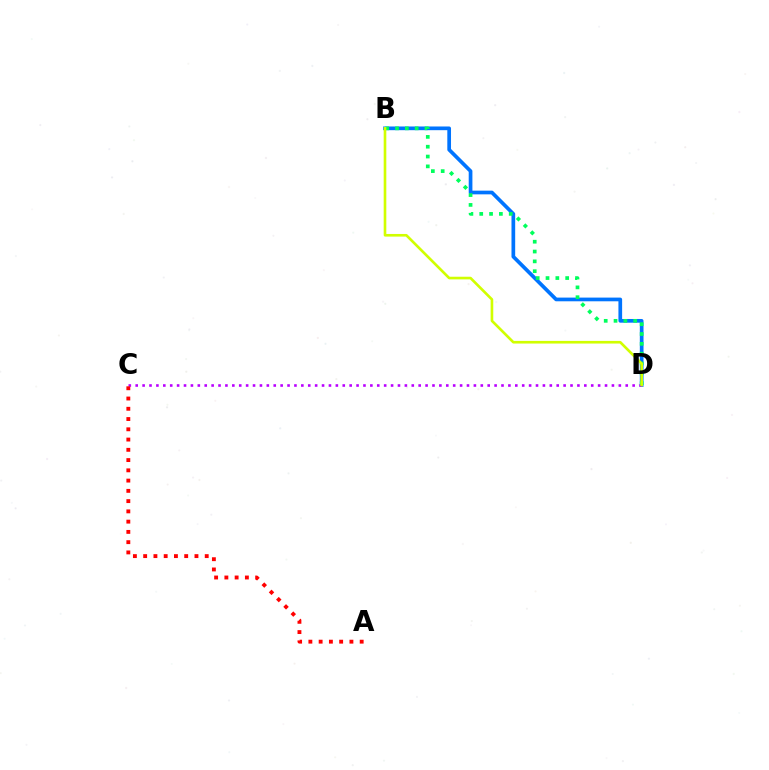{('B', 'D'): [{'color': '#0074ff', 'line_style': 'solid', 'thickness': 2.66}, {'color': '#00ff5c', 'line_style': 'dotted', 'thickness': 2.67}, {'color': '#d1ff00', 'line_style': 'solid', 'thickness': 1.9}], ('C', 'D'): [{'color': '#b900ff', 'line_style': 'dotted', 'thickness': 1.88}], ('A', 'C'): [{'color': '#ff0000', 'line_style': 'dotted', 'thickness': 2.79}]}